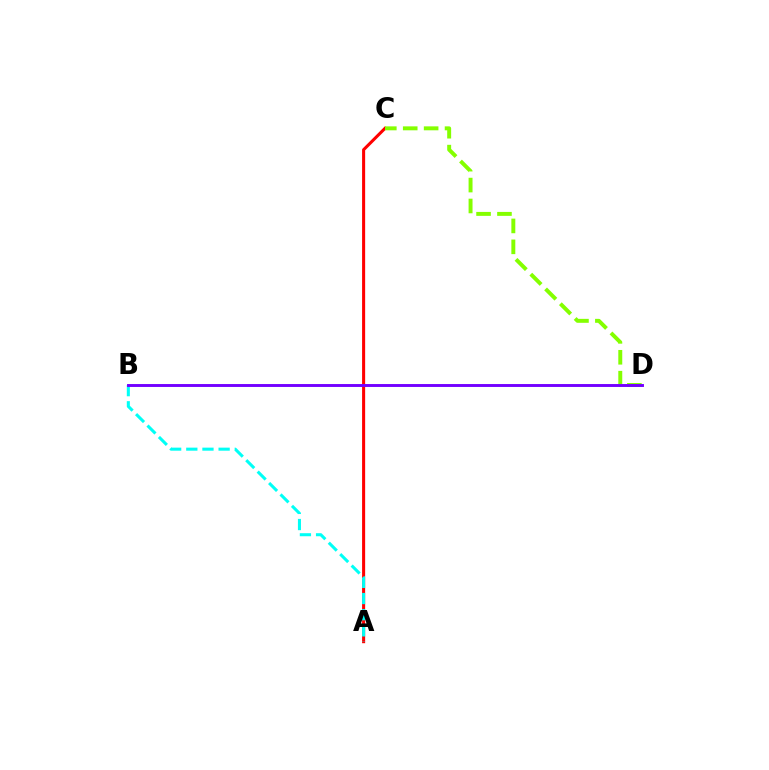{('A', 'C'): [{'color': '#ff0000', 'line_style': 'solid', 'thickness': 2.2}], ('A', 'B'): [{'color': '#00fff6', 'line_style': 'dashed', 'thickness': 2.2}], ('C', 'D'): [{'color': '#84ff00', 'line_style': 'dashed', 'thickness': 2.84}], ('B', 'D'): [{'color': '#7200ff', 'line_style': 'solid', 'thickness': 2.1}]}